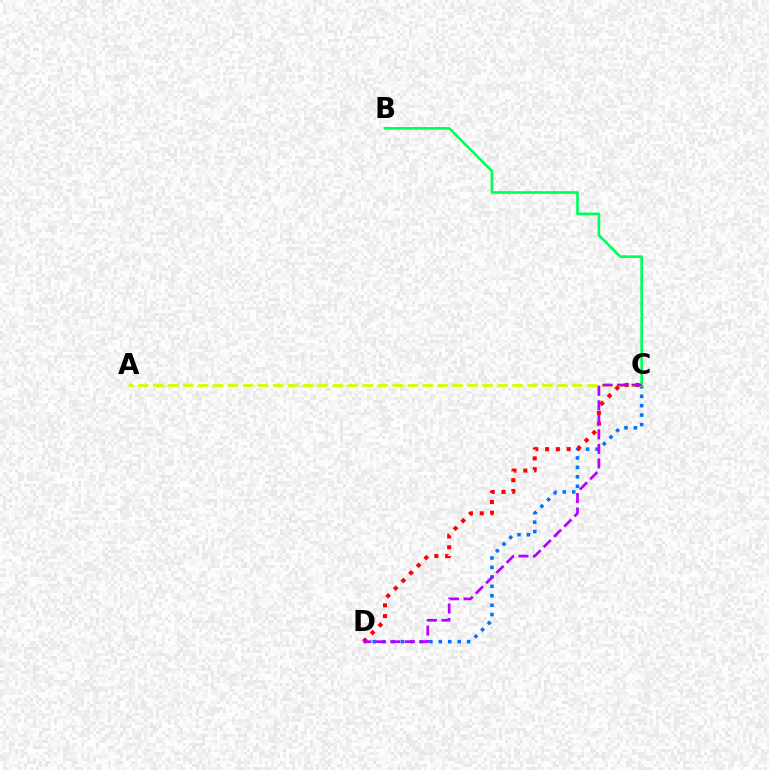{('C', 'D'): [{'color': '#0074ff', 'line_style': 'dotted', 'thickness': 2.57}, {'color': '#ff0000', 'line_style': 'dotted', 'thickness': 2.93}, {'color': '#b900ff', 'line_style': 'dashed', 'thickness': 1.97}], ('A', 'C'): [{'color': '#d1ff00', 'line_style': 'dashed', 'thickness': 2.03}], ('B', 'C'): [{'color': '#00ff5c', 'line_style': 'solid', 'thickness': 1.92}]}